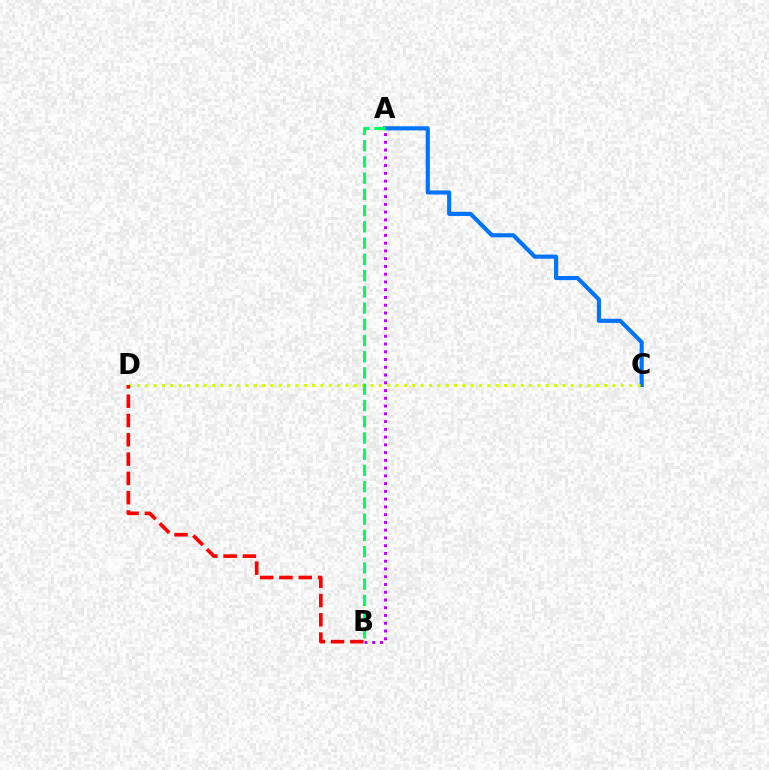{('A', 'C'): [{'color': '#0074ff', 'line_style': 'solid', 'thickness': 2.97}], ('C', 'D'): [{'color': '#d1ff00', 'line_style': 'dotted', 'thickness': 2.27}], ('A', 'B'): [{'color': '#00ff5c', 'line_style': 'dashed', 'thickness': 2.21}, {'color': '#b900ff', 'line_style': 'dotted', 'thickness': 2.11}], ('B', 'D'): [{'color': '#ff0000', 'line_style': 'dashed', 'thickness': 2.62}]}